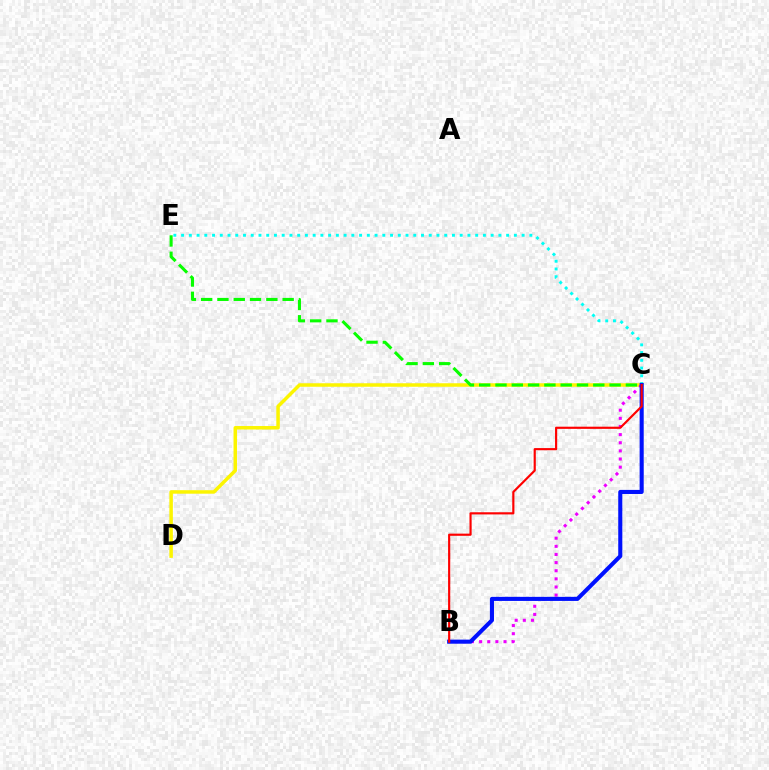{('C', 'D'): [{'color': '#fcf500', 'line_style': 'solid', 'thickness': 2.52}], ('C', 'E'): [{'color': '#08ff00', 'line_style': 'dashed', 'thickness': 2.21}, {'color': '#00fff6', 'line_style': 'dotted', 'thickness': 2.1}], ('B', 'C'): [{'color': '#ee00ff', 'line_style': 'dotted', 'thickness': 2.21}, {'color': '#0010ff', 'line_style': 'solid', 'thickness': 2.94}, {'color': '#ff0000', 'line_style': 'solid', 'thickness': 1.56}]}